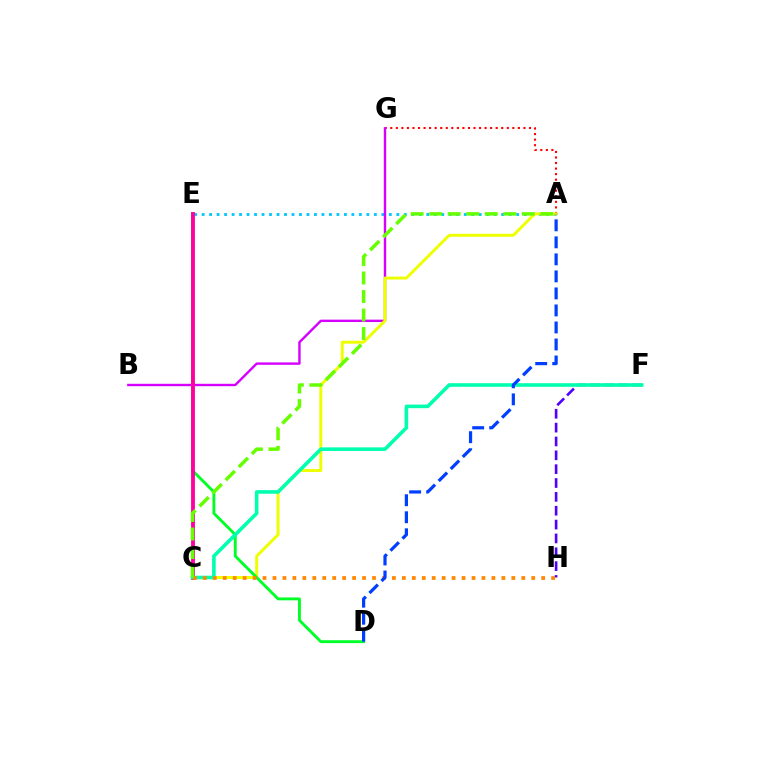{('A', 'E'): [{'color': '#00c7ff', 'line_style': 'dotted', 'thickness': 2.03}], ('A', 'G'): [{'color': '#ff0000', 'line_style': 'dotted', 'thickness': 1.51}], ('F', 'H'): [{'color': '#4f00ff', 'line_style': 'dashed', 'thickness': 1.88}], ('B', 'G'): [{'color': '#d600ff', 'line_style': 'solid', 'thickness': 1.73}], ('A', 'C'): [{'color': '#eeff00', 'line_style': 'solid', 'thickness': 2.13}, {'color': '#66ff00', 'line_style': 'dashed', 'thickness': 2.52}], ('D', 'E'): [{'color': '#00ff27', 'line_style': 'solid', 'thickness': 2.07}], ('C', 'E'): [{'color': '#ff00a0', 'line_style': 'solid', 'thickness': 2.77}], ('C', 'F'): [{'color': '#00ffaf', 'line_style': 'solid', 'thickness': 2.59}], ('C', 'H'): [{'color': '#ff8800', 'line_style': 'dotted', 'thickness': 2.7}], ('A', 'D'): [{'color': '#003fff', 'line_style': 'dashed', 'thickness': 2.31}]}